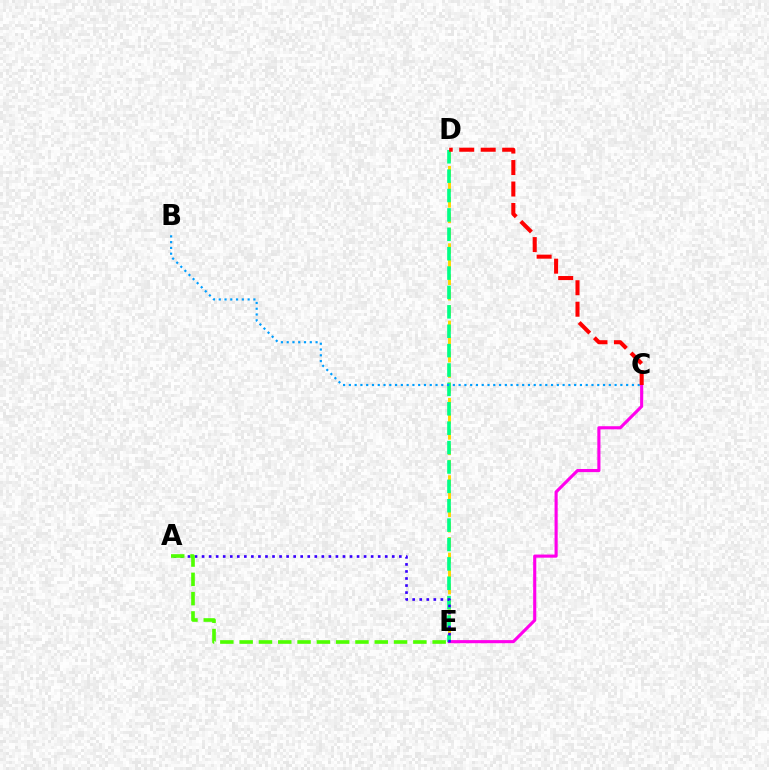{('D', 'E'): [{'color': '#ffd500', 'line_style': 'dashed', 'thickness': 2.1}, {'color': '#00ff86', 'line_style': 'dashed', 'thickness': 2.63}], ('C', 'E'): [{'color': '#ff00ed', 'line_style': 'solid', 'thickness': 2.25}], ('B', 'C'): [{'color': '#009eff', 'line_style': 'dotted', 'thickness': 1.57}], ('A', 'E'): [{'color': '#3700ff', 'line_style': 'dotted', 'thickness': 1.91}, {'color': '#4fff00', 'line_style': 'dashed', 'thickness': 2.62}], ('C', 'D'): [{'color': '#ff0000', 'line_style': 'dashed', 'thickness': 2.92}]}